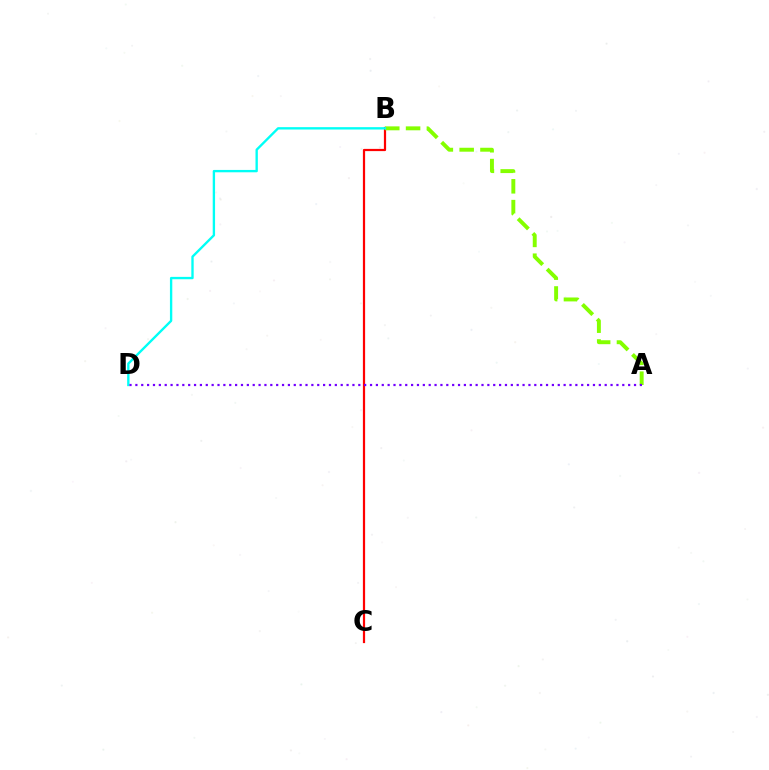{('B', 'C'): [{'color': '#ff0000', 'line_style': 'solid', 'thickness': 1.6}], ('A', 'B'): [{'color': '#84ff00', 'line_style': 'dashed', 'thickness': 2.83}], ('B', 'D'): [{'color': '#00fff6', 'line_style': 'solid', 'thickness': 1.7}], ('A', 'D'): [{'color': '#7200ff', 'line_style': 'dotted', 'thickness': 1.59}]}